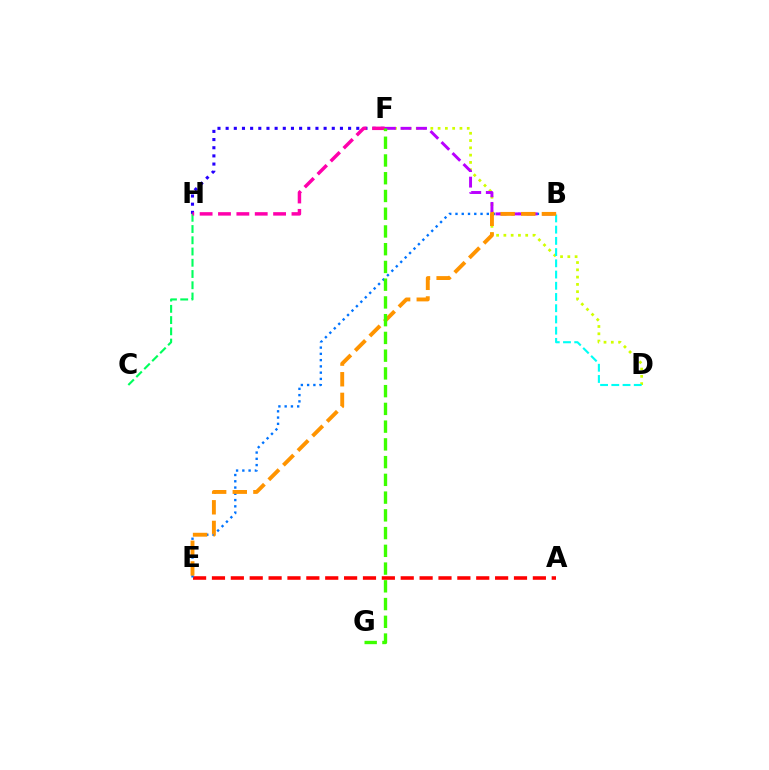{('F', 'H'): [{'color': '#2500ff', 'line_style': 'dotted', 'thickness': 2.22}, {'color': '#ff00ac', 'line_style': 'dashed', 'thickness': 2.5}], ('C', 'H'): [{'color': '#00ff5c', 'line_style': 'dashed', 'thickness': 1.53}], ('A', 'E'): [{'color': '#ff0000', 'line_style': 'dashed', 'thickness': 2.56}], ('B', 'E'): [{'color': '#0074ff', 'line_style': 'dotted', 'thickness': 1.7}, {'color': '#ff9400', 'line_style': 'dashed', 'thickness': 2.8}], ('D', 'F'): [{'color': '#d1ff00', 'line_style': 'dotted', 'thickness': 1.98}], ('B', 'F'): [{'color': '#b900ff', 'line_style': 'dashed', 'thickness': 2.11}], ('B', 'D'): [{'color': '#00fff6', 'line_style': 'dashed', 'thickness': 1.52}], ('F', 'G'): [{'color': '#3dff00', 'line_style': 'dashed', 'thickness': 2.41}]}